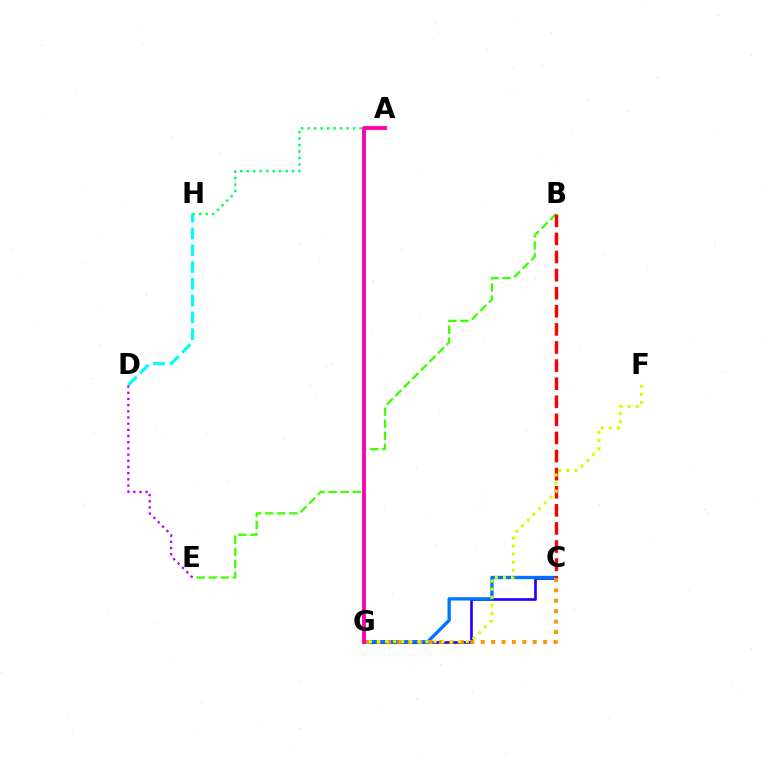{('B', 'E'): [{'color': '#3dff00', 'line_style': 'dashed', 'thickness': 1.64}], ('D', 'H'): [{'color': '#00fff6', 'line_style': 'dashed', 'thickness': 2.28}], ('C', 'G'): [{'color': '#2500ff', 'line_style': 'solid', 'thickness': 1.93}, {'color': '#0074ff', 'line_style': 'solid', 'thickness': 2.38}, {'color': '#ff9400', 'line_style': 'dotted', 'thickness': 2.83}], ('A', 'H'): [{'color': '#00ff5c', 'line_style': 'dotted', 'thickness': 1.76}], ('B', 'C'): [{'color': '#ff0000', 'line_style': 'dashed', 'thickness': 2.46}], ('D', 'E'): [{'color': '#b900ff', 'line_style': 'dotted', 'thickness': 1.68}], ('F', 'G'): [{'color': '#d1ff00', 'line_style': 'dotted', 'thickness': 2.19}], ('A', 'G'): [{'color': '#ff00ac', 'line_style': 'solid', 'thickness': 2.74}]}